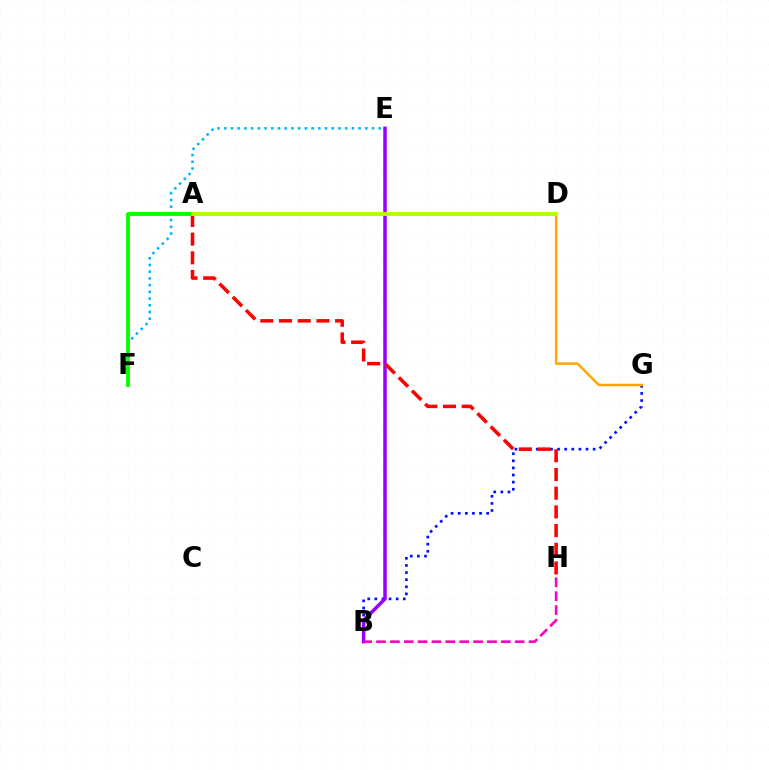{('B', 'G'): [{'color': '#0010ff', 'line_style': 'dotted', 'thickness': 1.93}], ('B', 'E'): [{'color': '#9b00ff', 'line_style': 'solid', 'thickness': 2.54}], ('E', 'F'): [{'color': '#00b5ff', 'line_style': 'dotted', 'thickness': 1.82}], ('A', 'H'): [{'color': '#ff0000', 'line_style': 'dashed', 'thickness': 2.54}], ('A', 'F'): [{'color': '#08ff00', 'line_style': 'solid', 'thickness': 2.77}], ('B', 'H'): [{'color': '#ff00bd', 'line_style': 'dashed', 'thickness': 1.88}], ('A', 'D'): [{'color': '#00ff9d', 'line_style': 'solid', 'thickness': 1.72}, {'color': '#b3ff00', 'line_style': 'solid', 'thickness': 2.75}], ('D', 'G'): [{'color': '#ffa500', 'line_style': 'solid', 'thickness': 1.76}]}